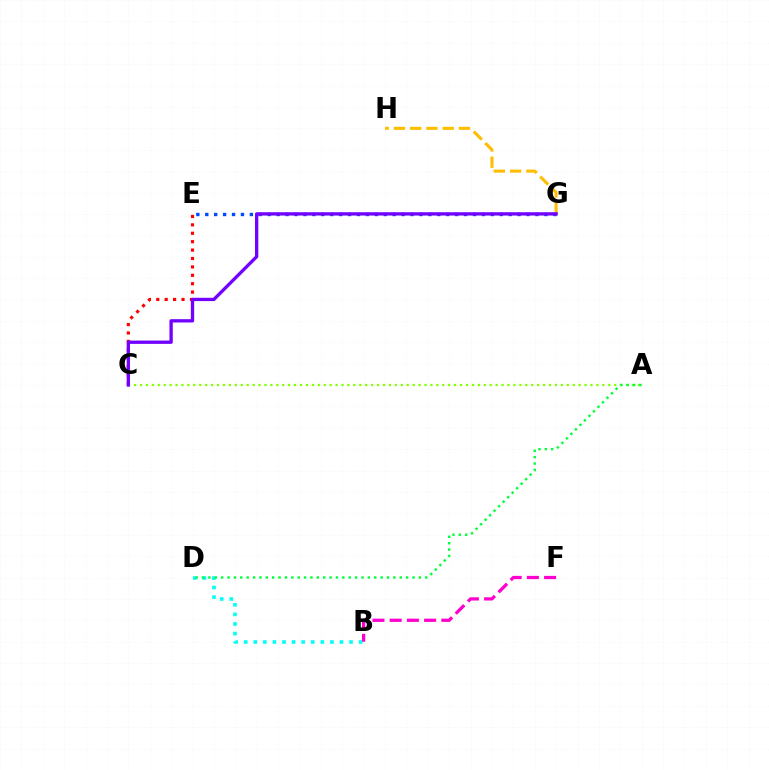{('E', 'G'): [{'color': '#004bff', 'line_style': 'dotted', 'thickness': 2.42}], ('B', 'D'): [{'color': '#00fff6', 'line_style': 'dotted', 'thickness': 2.6}], ('C', 'E'): [{'color': '#ff0000', 'line_style': 'dotted', 'thickness': 2.28}], ('A', 'C'): [{'color': '#84ff00', 'line_style': 'dotted', 'thickness': 1.61}], ('A', 'D'): [{'color': '#00ff39', 'line_style': 'dotted', 'thickness': 1.73}], ('G', 'H'): [{'color': '#ffbd00', 'line_style': 'dashed', 'thickness': 2.21}], ('B', 'F'): [{'color': '#ff00cf', 'line_style': 'dashed', 'thickness': 2.34}], ('C', 'G'): [{'color': '#7200ff', 'line_style': 'solid', 'thickness': 2.38}]}